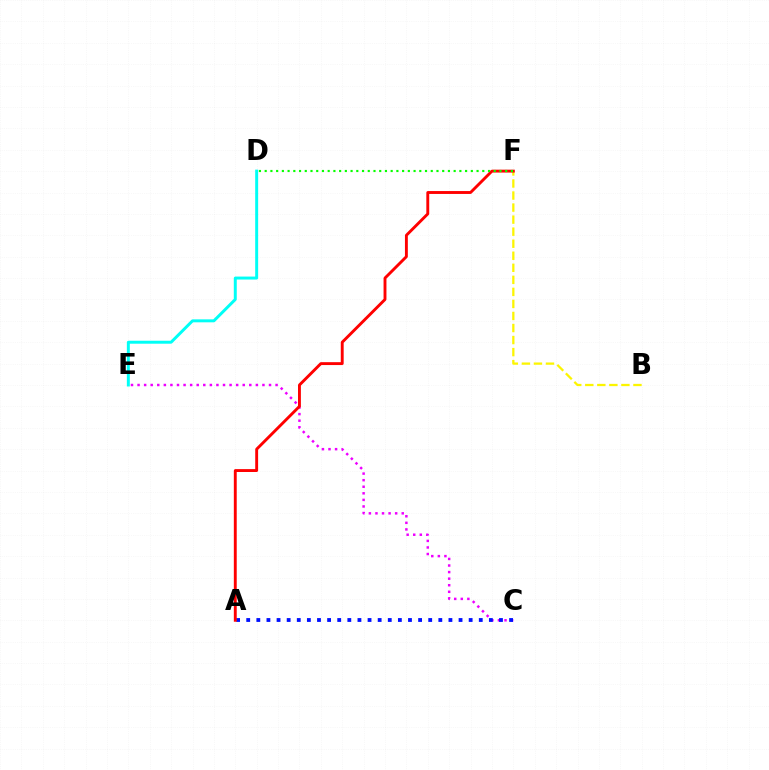{('D', 'E'): [{'color': '#00fff6', 'line_style': 'solid', 'thickness': 2.14}], ('C', 'E'): [{'color': '#ee00ff', 'line_style': 'dotted', 'thickness': 1.79}], ('B', 'F'): [{'color': '#fcf500', 'line_style': 'dashed', 'thickness': 1.64}], ('A', 'C'): [{'color': '#0010ff', 'line_style': 'dotted', 'thickness': 2.75}], ('A', 'F'): [{'color': '#ff0000', 'line_style': 'solid', 'thickness': 2.08}], ('D', 'F'): [{'color': '#08ff00', 'line_style': 'dotted', 'thickness': 1.56}]}